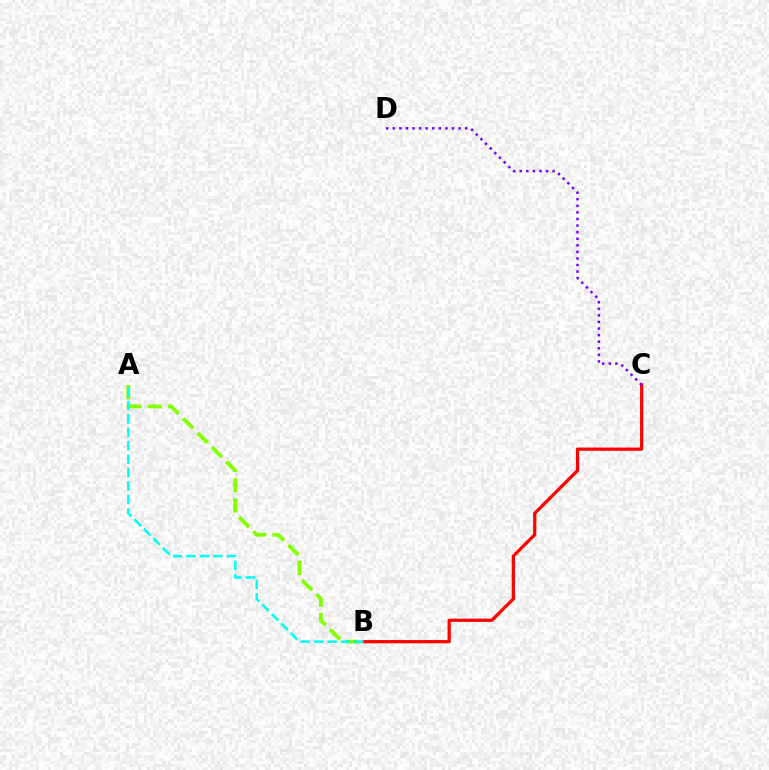{('B', 'C'): [{'color': '#ff0000', 'line_style': 'solid', 'thickness': 2.32}], ('A', 'B'): [{'color': '#84ff00', 'line_style': 'dashed', 'thickness': 2.76}, {'color': '#00fff6', 'line_style': 'dashed', 'thickness': 1.83}], ('C', 'D'): [{'color': '#7200ff', 'line_style': 'dotted', 'thickness': 1.79}]}